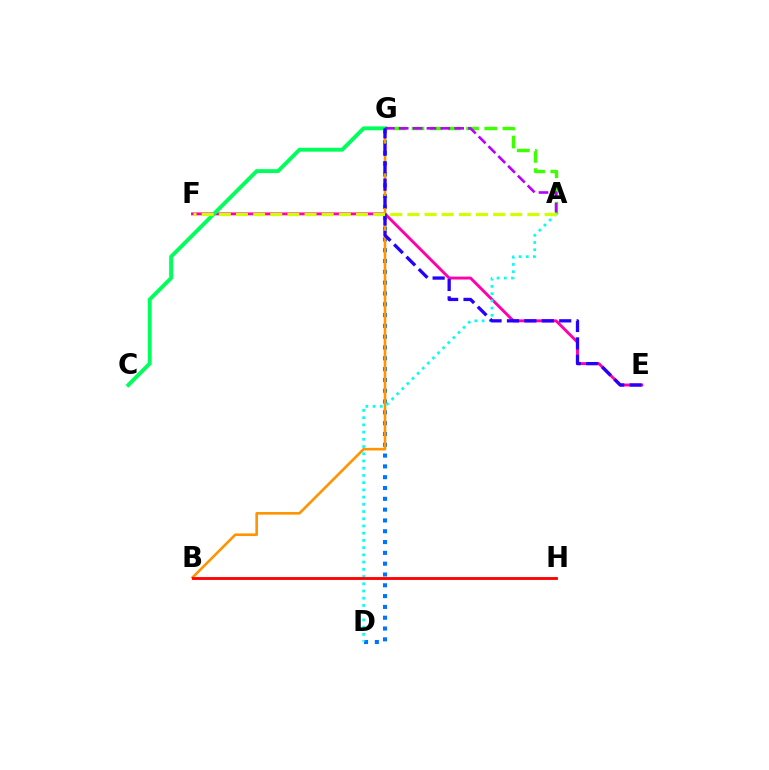{('D', 'G'): [{'color': '#0074ff', 'line_style': 'dotted', 'thickness': 2.94}], ('E', 'F'): [{'color': '#ff00ac', 'line_style': 'solid', 'thickness': 2.09}], ('B', 'G'): [{'color': '#ff9400', 'line_style': 'solid', 'thickness': 1.88}], ('A', 'D'): [{'color': '#00fff6', 'line_style': 'dotted', 'thickness': 1.96}], ('C', 'G'): [{'color': '#00ff5c', 'line_style': 'solid', 'thickness': 2.8}], ('B', 'H'): [{'color': '#ff0000', 'line_style': 'solid', 'thickness': 2.04}], ('A', 'G'): [{'color': '#3dff00', 'line_style': 'dashed', 'thickness': 2.47}, {'color': '#b900ff', 'line_style': 'dashed', 'thickness': 1.88}], ('E', 'G'): [{'color': '#2500ff', 'line_style': 'dashed', 'thickness': 2.37}], ('A', 'F'): [{'color': '#d1ff00', 'line_style': 'dashed', 'thickness': 2.33}]}